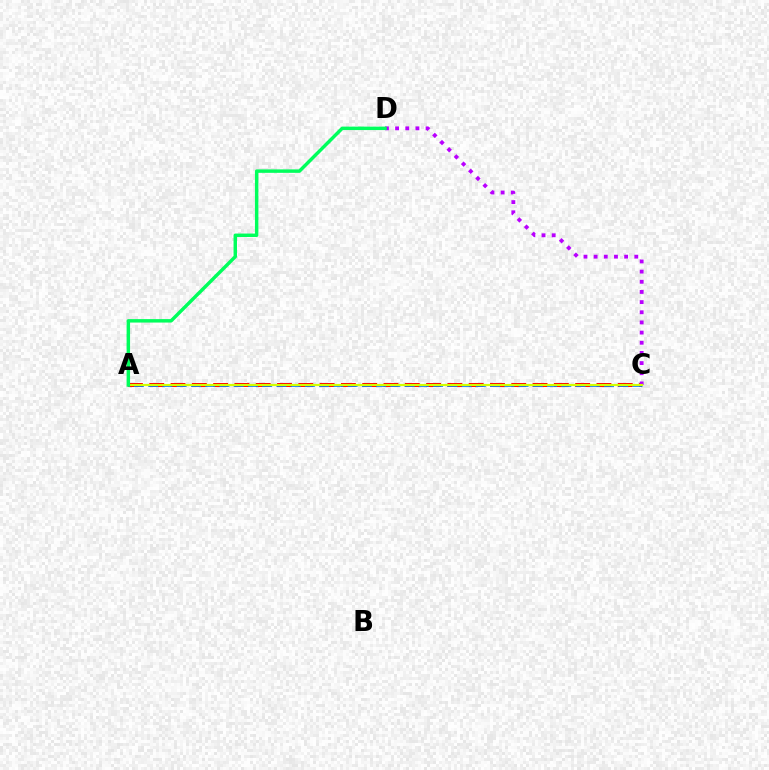{('A', 'C'): [{'color': '#ff0000', 'line_style': 'dashed', 'thickness': 2.89}, {'color': '#0074ff', 'line_style': 'dashed', 'thickness': 1.94}, {'color': '#d1ff00', 'line_style': 'solid', 'thickness': 1.57}], ('C', 'D'): [{'color': '#b900ff', 'line_style': 'dotted', 'thickness': 2.76}], ('A', 'D'): [{'color': '#00ff5c', 'line_style': 'solid', 'thickness': 2.48}]}